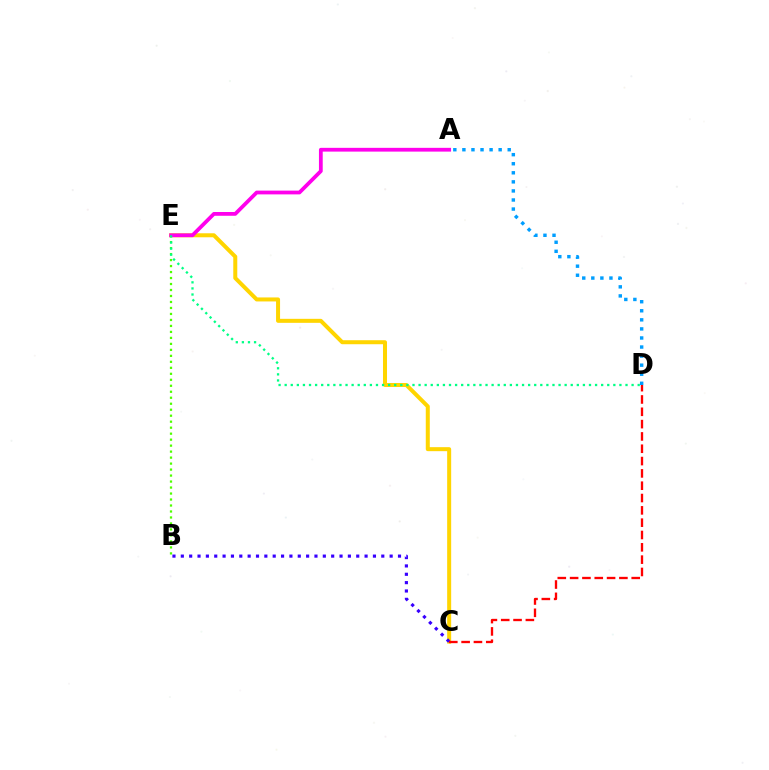{('C', 'E'): [{'color': '#ffd500', 'line_style': 'solid', 'thickness': 2.88}], ('B', 'E'): [{'color': '#4fff00', 'line_style': 'dotted', 'thickness': 1.63}], ('A', 'E'): [{'color': '#ff00ed', 'line_style': 'solid', 'thickness': 2.72}], ('D', 'E'): [{'color': '#00ff86', 'line_style': 'dotted', 'thickness': 1.65}], ('A', 'D'): [{'color': '#009eff', 'line_style': 'dotted', 'thickness': 2.46}], ('B', 'C'): [{'color': '#3700ff', 'line_style': 'dotted', 'thickness': 2.27}], ('C', 'D'): [{'color': '#ff0000', 'line_style': 'dashed', 'thickness': 1.67}]}